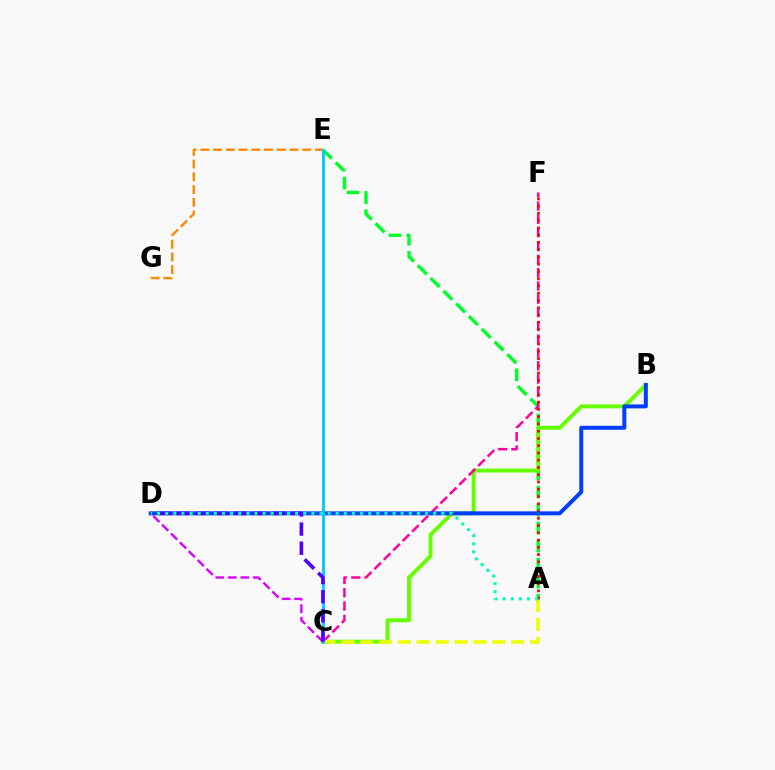{('A', 'E'): [{'color': '#00ff27', 'line_style': 'dashed', 'thickness': 2.45}], ('E', 'G'): [{'color': '#ff8800', 'line_style': 'dashed', 'thickness': 1.73}], ('B', 'C'): [{'color': '#66ff00', 'line_style': 'solid', 'thickness': 2.83}], ('C', 'F'): [{'color': '#ff00a0', 'line_style': 'dashed', 'thickness': 1.81}], ('A', 'C'): [{'color': '#eeff00', 'line_style': 'dashed', 'thickness': 2.57}], ('A', 'F'): [{'color': '#ff0000', 'line_style': 'dotted', 'thickness': 1.97}], ('B', 'D'): [{'color': '#003fff', 'line_style': 'solid', 'thickness': 2.87}], ('C', 'E'): [{'color': '#00c7ff', 'line_style': 'solid', 'thickness': 2.06}], ('C', 'D'): [{'color': '#d600ff', 'line_style': 'dashed', 'thickness': 1.7}, {'color': '#4f00ff', 'line_style': 'dashed', 'thickness': 2.6}], ('A', 'D'): [{'color': '#00ffaf', 'line_style': 'dotted', 'thickness': 2.21}]}